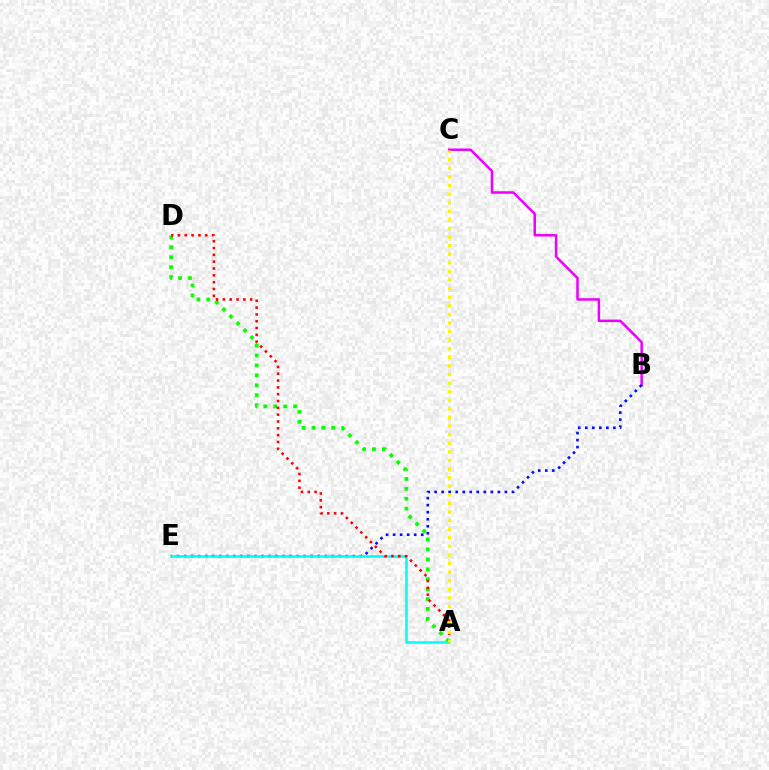{('B', 'C'): [{'color': '#ee00ff', 'line_style': 'solid', 'thickness': 1.8}], ('A', 'D'): [{'color': '#08ff00', 'line_style': 'dotted', 'thickness': 2.7}, {'color': '#ff0000', 'line_style': 'dotted', 'thickness': 1.85}], ('B', 'E'): [{'color': '#0010ff', 'line_style': 'dotted', 'thickness': 1.91}], ('A', 'E'): [{'color': '#00fff6', 'line_style': 'solid', 'thickness': 1.85}], ('A', 'C'): [{'color': '#fcf500', 'line_style': 'dotted', 'thickness': 2.33}]}